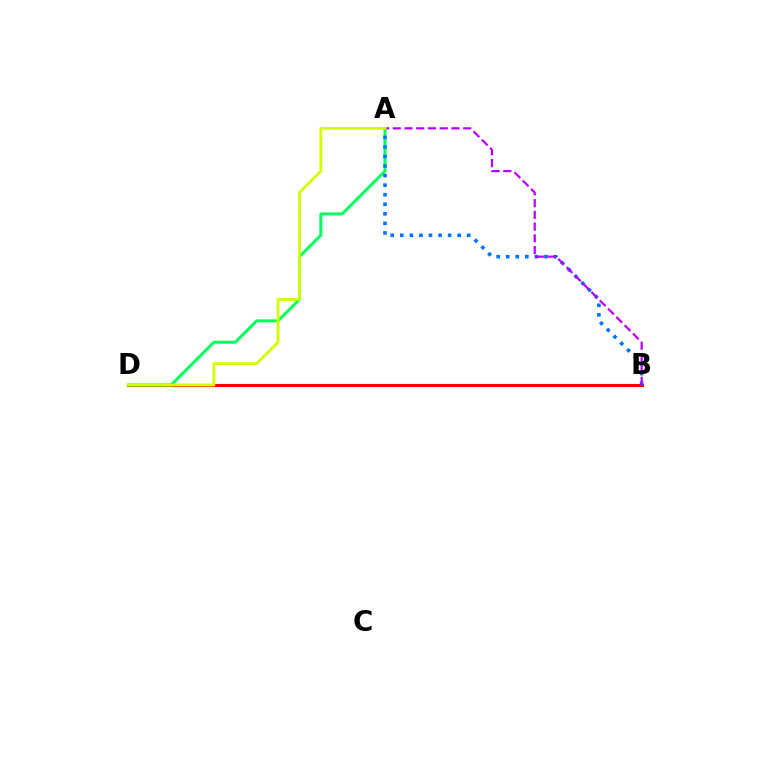{('B', 'D'): [{'color': '#ff0000', 'line_style': 'solid', 'thickness': 2.22}], ('A', 'D'): [{'color': '#00ff5c', 'line_style': 'solid', 'thickness': 2.14}, {'color': '#d1ff00', 'line_style': 'solid', 'thickness': 2.03}], ('A', 'B'): [{'color': '#0074ff', 'line_style': 'dotted', 'thickness': 2.6}, {'color': '#b900ff', 'line_style': 'dashed', 'thickness': 1.59}]}